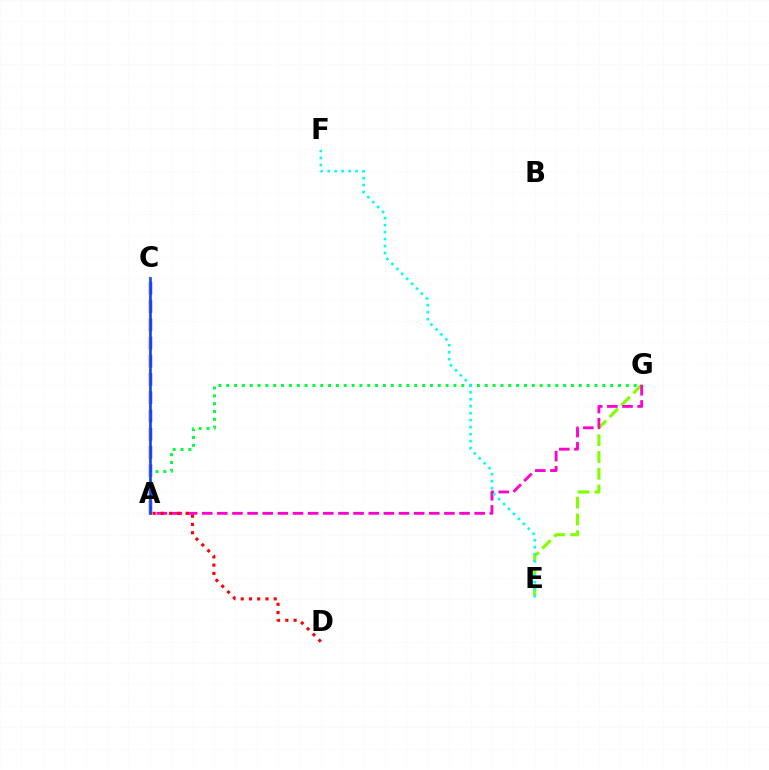{('A', 'C'): [{'color': '#7200ff', 'line_style': 'dashed', 'thickness': 2.48}, {'color': '#ffbd00', 'line_style': 'solid', 'thickness': 1.74}, {'color': '#004bff', 'line_style': 'solid', 'thickness': 1.86}], ('A', 'G'): [{'color': '#00ff39', 'line_style': 'dotted', 'thickness': 2.13}, {'color': '#ff00cf', 'line_style': 'dashed', 'thickness': 2.06}], ('E', 'G'): [{'color': '#84ff00', 'line_style': 'dashed', 'thickness': 2.28}], ('A', 'D'): [{'color': '#ff0000', 'line_style': 'dotted', 'thickness': 2.24}], ('E', 'F'): [{'color': '#00fff6', 'line_style': 'dotted', 'thickness': 1.9}]}